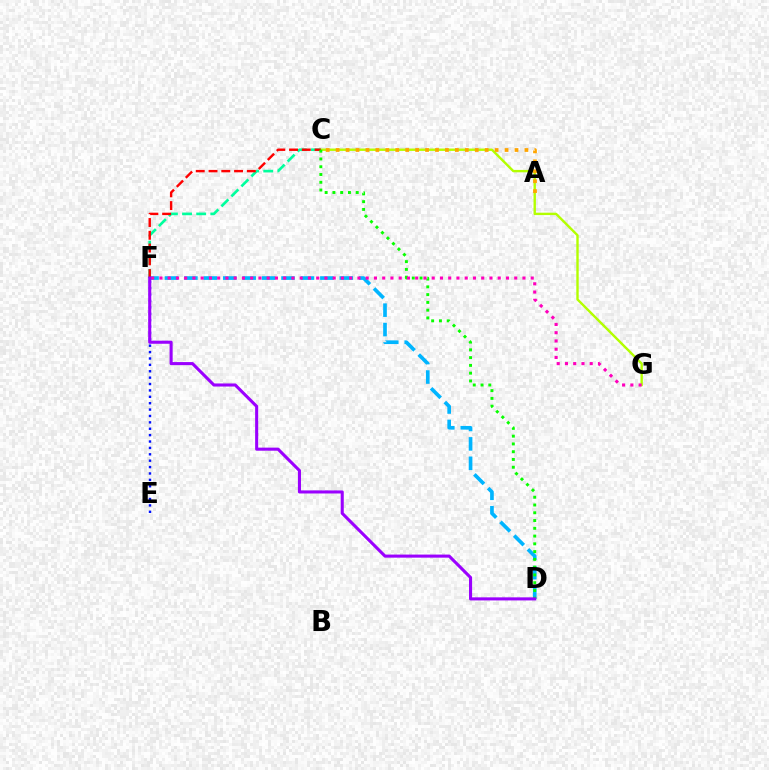{('C', 'F'): [{'color': '#00ff9d', 'line_style': 'dashed', 'thickness': 1.92}, {'color': '#ff0000', 'line_style': 'dashed', 'thickness': 1.73}], ('C', 'G'): [{'color': '#b3ff00', 'line_style': 'solid', 'thickness': 1.72}], ('D', 'F'): [{'color': '#00b5ff', 'line_style': 'dashed', 'thickness': 2.64}, {'color': '#9b00ff', 'line_style': 'solid', 'thickness': 2.22}], ('C', 'D'): [{'color': '#08ff00', 'line_style': 'dotted', 'thickness': 2.11}], ('F', 'G'): [{'color': '#ff00bd', 'line_style': 'dotted', 'thickness': 2.24}], ('A', 'C'): [{'color': '#ffa500', 'line_style': 'dotted', 'thickness': 2.7}], ('E', 'F'): [{'color': '#0010ff', 'line_style': 'dotted', 'thickness': 1.74}]}